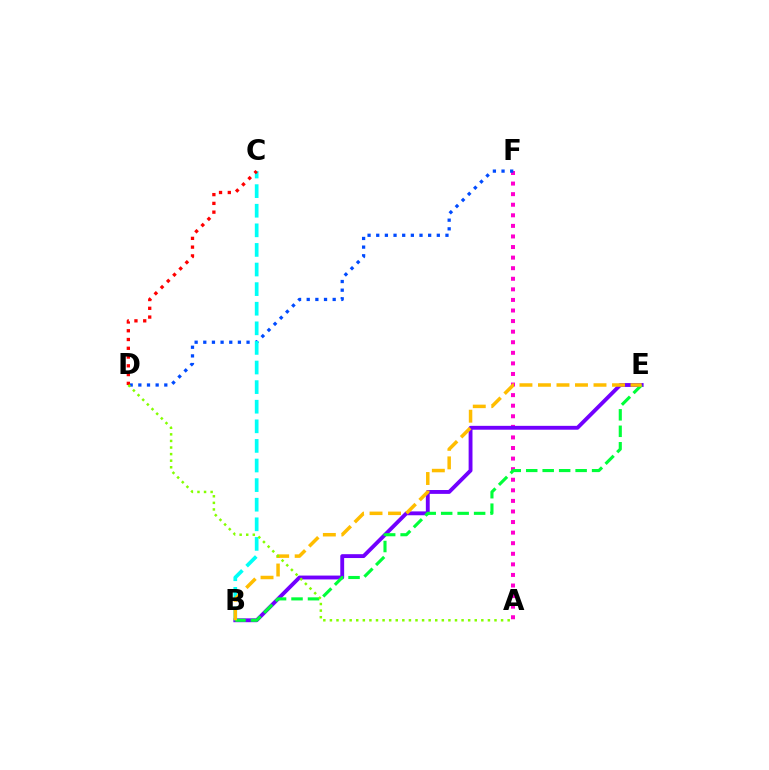{('A', 'F'): [{'color': '#ff00cf', 'line_style': 'dotted', 'thickness': 2.87}], ('D', 'F'): [{'color': '#004bff', 'line_style': 'dotted', 'thickness': 2.35}], ('B', 'E'): [{'color': '#7200ff', 'line_style': 'solid', 'thickness': 2.78}, {'color': '#00ff39', 'line_style': 'dashed', 'thickness': 2.24}, {'color': '#ffbd00', 'line_style': 'dashed', 'thickness': 2.51}], ('B', 'C'): [{'color': '#00fff6', 'line_style': 'dashed', 'thickness': 2.66}], ('C', 'D'): [{'color': '#ff0000', 'line_style': 'dotted', 'thickness': 2.38}], ('A', 'D'): [{'color': '#84ff00', 'line_style': 'dotted', 'thickness': 1.79}]}